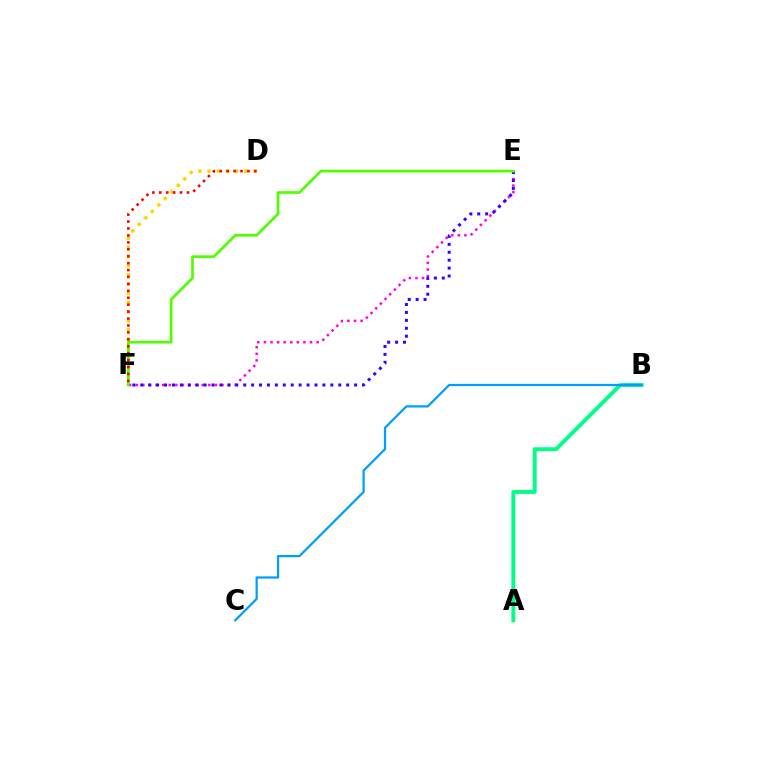{('D', 'F'): [{'color': '#ffd500', 'line_style': 'dotted', 'thickness': 2.49}, {'color': '#ff0000', 'line_style': 'dotted', 'thickness': 1.88}], ('E', 'F'): [{'color': '#ff00ed', 'line_style': 'dotted', 'thickness': 1.79}, {'color': '#3700ff', 'line_style': 'dotted', 'thickness': 2.15}, {'color': '#4fff00', 'line_style': 'solid', 'thickness': 1.93}], ('A', 'B'): [{'color': '#00ff86', 'line_style': 'solid', 'thickness': 2.81}], ('B', 'C'): [{'color': '#009eff', 'line_style': 'solid', 'thickness': 1.62}]}